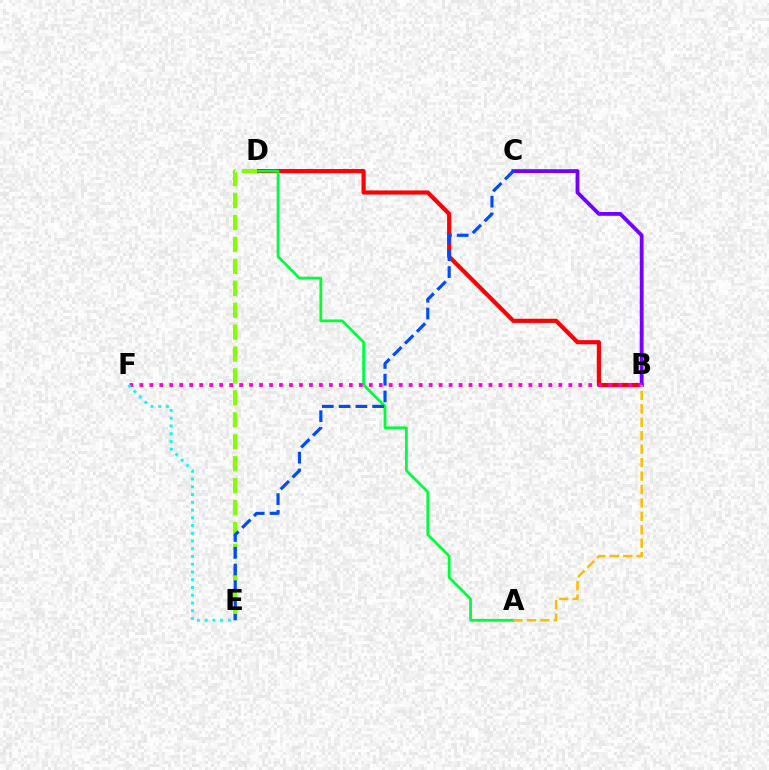{('B', 'D'): [{'color': '#ff0000', 'line_style': 'solid', 'thickness': 2.99}], ('B', 'C'): [{'color': '#7200ff', 'line_style': 'solid', 'thickness': 2.74}], ('A', 'D'): [{'color': '#00ff39', 'line_style': 'solid', 'thickness': 1.98}], ('D', 'E'): [{'color': '#84ff00', 'line_style': 'dashed', 'thickness': 2.98}], ('B', 'F'): [{'color': '#ff00cf', 'line_style': 'dotted', 'thickness': 2.71}], ('C', 'E'): [{'color': '#004bff', 'line_style': 'dashed', 'thickness': 2.28}], ('E', 'F'): [{'color': '#00fff6', 'line_style': 'dotted', 'thickness': 2.1}], ('A', 'B'): [{'color': '#ffbd00', 'line_style': 'dashed', 'thickness': 1.83}]}